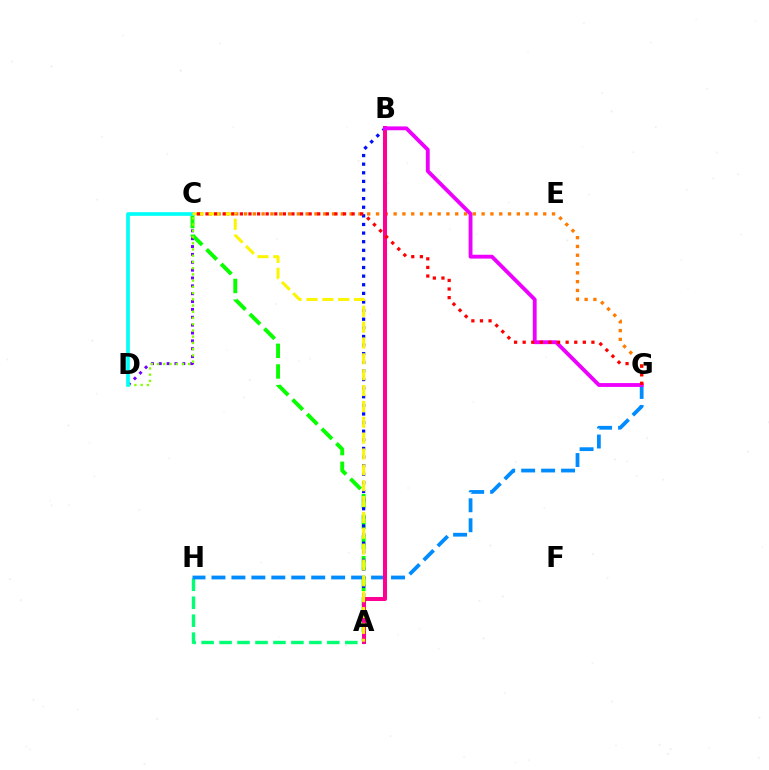{('C', 'D'): [{'color': '#7200ff', 'line_style': 'dotted', 'thickness': 2.14}, {'color': '#84ff00', 'line_style': 'dotted', 'thickness': 1.69}, {'color': '#00fff6', 'line_style': 'solid', 'thickness': 2.63}], ('A', 'C'): [{'color': '#08ff00', 'line_style': 'dashed', 'thickness': 2.8}, {'color': '#fcf500', 'line_style': 'dashed', 'thickness': 2.15}], ('C', 'G'): [{'color': '#ff7c00', 'line_style': 'dotted', 'thickness': 2.39}, {'color': '#ff0000', 'line_style': 'dotted', 'thickness': 2.34}], ('A', 'B'): [{'color': '#0010ff', 'line_style': 'dotted', 'thickness': 2.34}, {'color': '#ff0094', 'line_style': 'solid', 'thickness': 2.88}], ('A', 'H'): [{'color': '#00ff74', 'line_style': 'dashed', 'thickness': 2.44}], ('G', 'H'): [{'color': '#008cff', 'line_style': 'dashed', 'thickness': 2.71}], ('B', 'G'): [{'color': '#ee00ff', 'line_style': 'solid', 'thickness': 2.77}]}